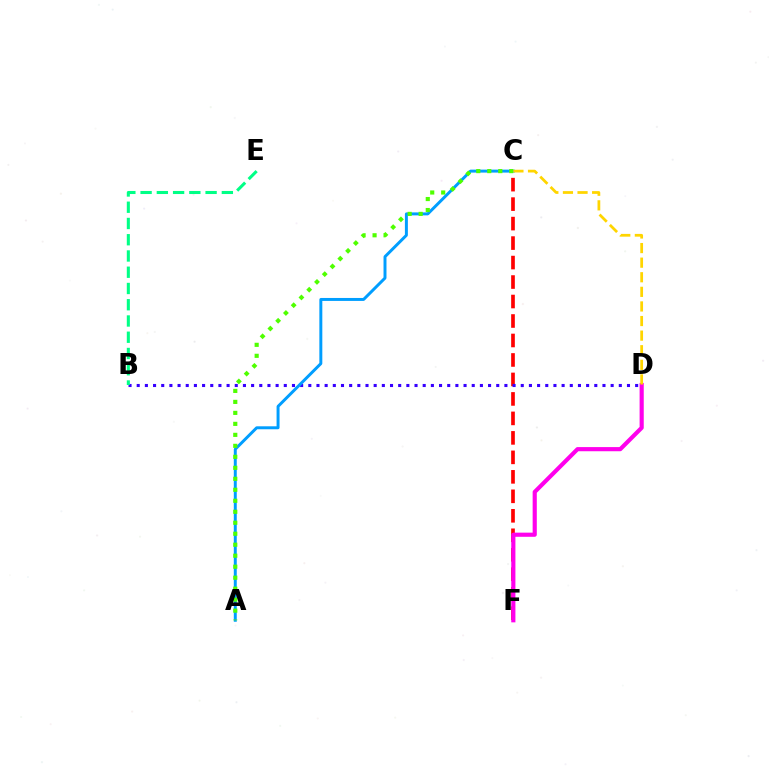{('C', 'F'): [{'color': '#ff0000', 'line_style': 'dashed', 'thickness': 2.65}], ('B', 'D'): [{'color': '#3700ff', 'line_style': 'dotted', 'thickness': 2.22}], ('A', 'C'): [{'color': '#009eff', 'line_style': 'solid', 'thickness': 2.13}, {'color': '#4fff00', 'line_style': 'dotted', 'thickness': 2.99}], ('D', 'F'): [{'color': '#ff00ed', 'line_style': 'solid', 'thickness': 2.99}], ('C', 'D'): [{'color': '#ffd500', 'line_style': 'dashed', 'thickness': 1.98}], ('B', 'E'): [{'color': '#00ff86', 'line_style': 'dashed', 'thickness': 2.21}]}